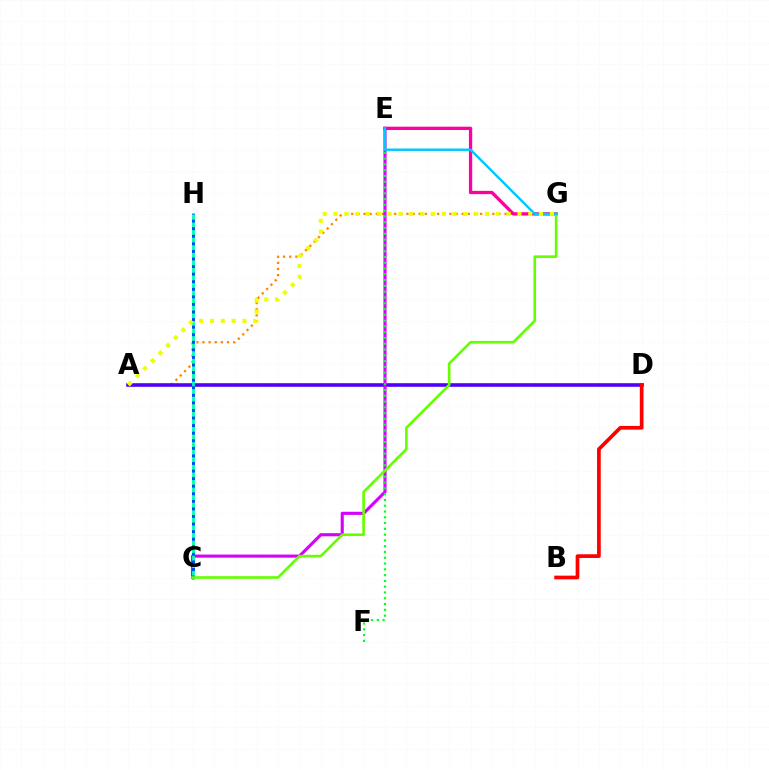{('A', 'G'): [{'color': '#ff8800', 'line_style': 'dotted', 'thickness': 1.67}, {'color': '#eeff00', 'line_style': 'dotted', 'thickness': 2.94}], ('A', 'D'): [{'color': '#4f00ff', 'line_style': 'solid', 'thickness': 2.59}], ('E', 'G'): [{'color': '#ff00a0', 'line_style': 'solid', 'thickness': 2.38}, {'color': '#00c7ff', 'line_style': 'solid', 'thickness': 1.76}], ('C', 'E'): [{'color': '#d600ff', 'line_style': 'solid', 'thickness': 2.25}], ('C', 'H'): [{'color': '#00ffaf', 'line_style': 'solid', 'thickness': 2.02}, {'color': '#003fff', 'line_style': 'dotted', 'thickness': 2.06}], ('B', 'D'): [{'color': '#ff0000', 'line_style': 'solid', 'thickness': 2.67}], ('E', 'F'): [{'color': '#00ff27', 'line_style': 'dotted', 'thickness': 1.57}], ('C', 'G'): [{'color': '#66ff00', 'line_style': 'solid', 'thickness': 1.9}]}